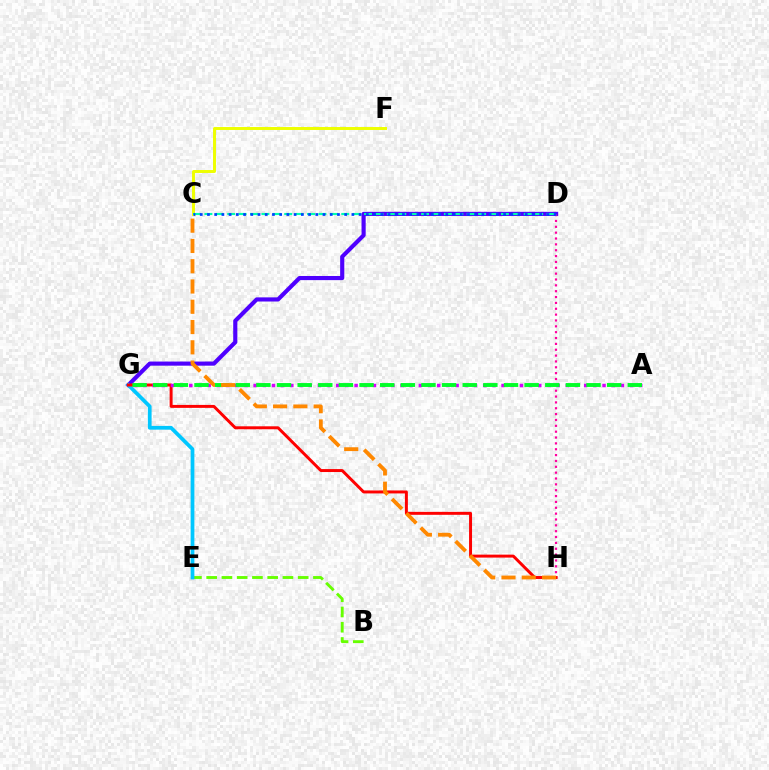{('B', 'E'): [{'color': '#66ff00', 'line_style': 'dashed', 'thickness': 2.07}], ('D', 'G'): [{'color': '#4f00ff', 'line_style': 'solid', 'thickness': 2.98}], ('C', 'F'): [{'color': '#eeff00', 'line_style': 'solid', 'thickness': 2.12}], ('C', 'D'): [{'color': '#00ffaf', 'line_style': 'dashed', 'thickness': 1.55}, {'color': '#003fff', 'line_style': 'dotted', 'thickness': 1.96}], ('D', 'H'): [{'color': '#ff00a0', 'line_style': 'dotted', 'thickness': 1.59}], ('E', 'G'): [{'color': '#00c7ff', 'line_style': 'solid', 'thickness': 2.7}], ('G', 'H'): [{'color': '#ff0000', 'line_style': 'solid', 'thickness': 2.13}], ('A', 'G'): [{'color': '#d600ff', 'line_style': 'dotted', 'thickness': 2.49}, {'color': '#00ff27', 'line_style': 'dashed', 'thickness': 2.8}], ('C', 'H'): [{'color': '#ff8800', 'line_style': 'dashed', 'thickness': 2.75}]}